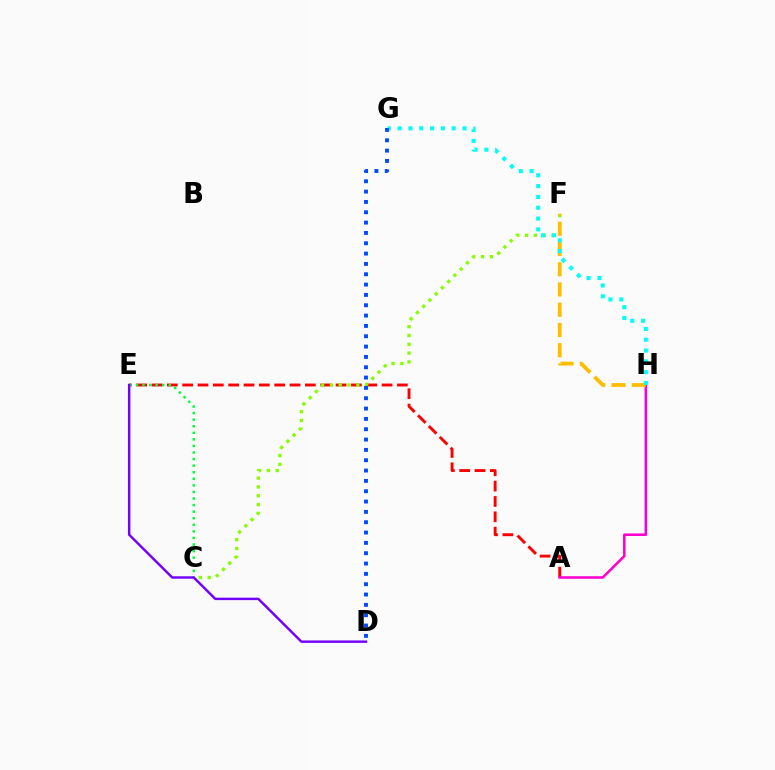{('A', 'E'): [{'color': '#ff0000', 'line_style': 'dashed', 'thickness': 2.08}], ('C', 'E'): [{'color': '#00ff39', 'line_style': 'dotted', 'thickness': 1.79}], ('C', 'F'): [{'color': '#84ff00', 'line_style': 'dotted', 'thickness': 2.39}], ('A', 'H'): [{'color': '#ff00cf', 'line_style': 'solid', 'thickness': 1.84}], ('F', 'H'): [{'color': '#ffbd00', 'line_style': 'dashed', 'thickness': 2.75}], ('G', 'H'): [{'color': '#00fff6', 'line_style': 'dotted', 'thickness': 2.94}], ('D', 'E'): [{'color': '#7200ff', 'line_style': 'solid', 'thickness': 1.76}], ('D', 'G'): [{'color': '#004bff', 'line_style': 'dotted', 'thickness': 2.81}]}